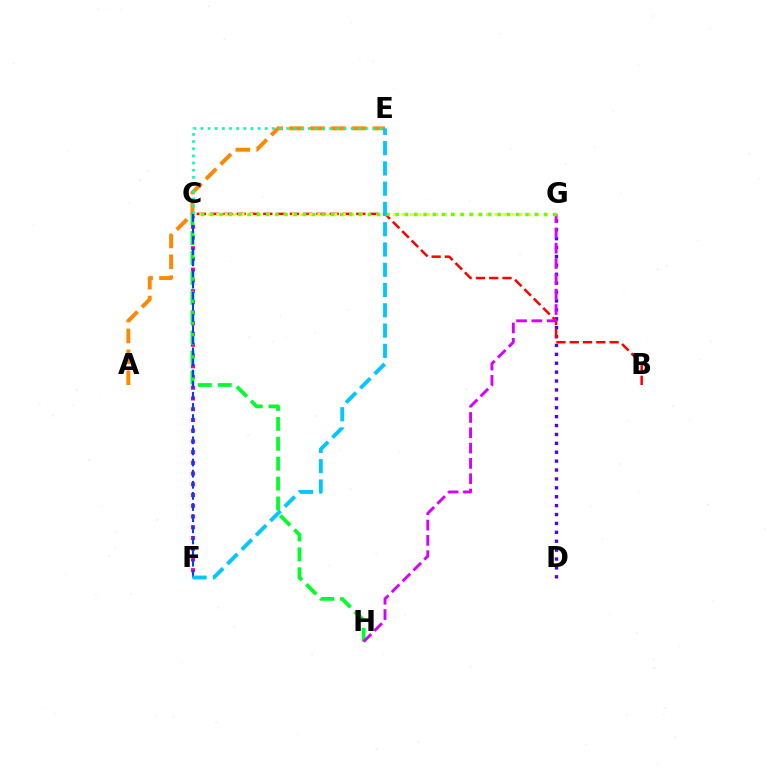{('A', 'E'): [{'color': '#ff8800', 'line_style': 'dashed', 'thickness': 2.84}], ('C', 'E'): [{'color': '#00ffaf', 'line_style': 'dotted', 'thickness': 1.94}], ('D', 'G'): [{'color': '#4f00ff', 'line_style': 'dotted', 'thickness': 2.42}], ('C', 'F'): [{'color': '#ff00a0', 'line_style': 'dotted', 'thickness': 2.92}, {'color': '#003fff', 'line_style': 'dashed', 'thickness': 1.51}], ('B', 'C'): [{'color': '#ff0000', 'line_style': 'dashed', 'thickness': 1.81}], ('C', 'H'): [{'color': '#00ff27', 'line_style': 'dashed', 'thickness': 2.7}], ('G', 'H'): [{'color': '#d600ff', 'line_style': 'dashed', 'thickness': 2.08}], ('C', 'G'): [{'color': '#eeff00', 'line_style': 'dotted', 'thickness': 2.29}, {'color': '#66ff00', 'line_style': 'dotted', 'thickness': 2.52}], ('E', 'F'): [{'color': '#00c7ff', 'line_style': 'dashed', 'thickness': 2.75}]}